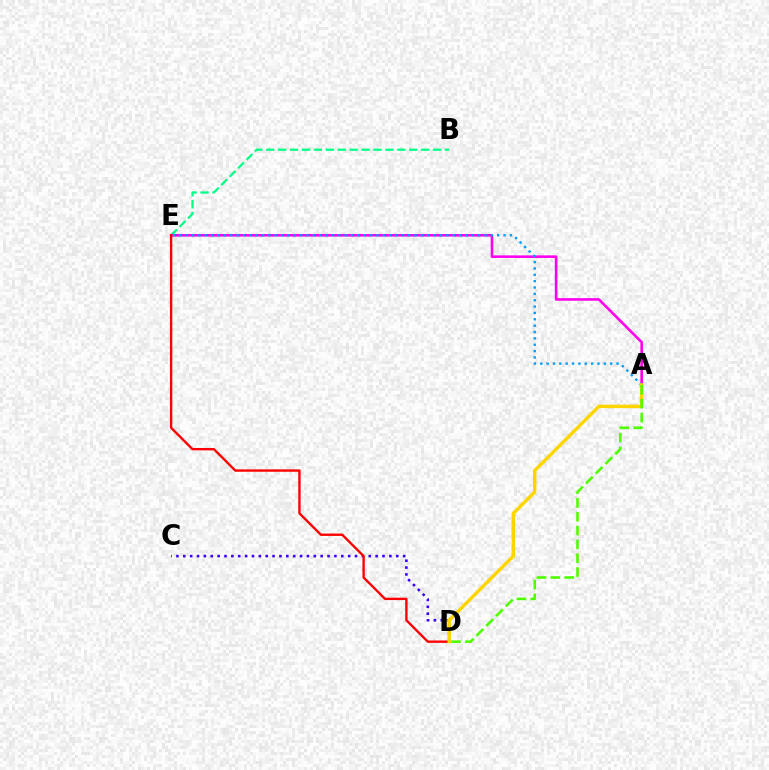{('B', 'E'): [{'color': '#00ff86', 'line_style': 'dashed', 'thickness': 1.62}], ('A', 'E'): [{'color': '#ff00ed', 'line_style': 'solid', 'thickness': 1.87}, {'color': '#009eff', 'line_style': 'dotted', 'thickness': 1.73}], ('C', 'D'): [{'color': '#3700ff', 'line_style': 'dotted', 'thickness': 1.87}], ('D', 'E'): [{'color': '#ff0000', 'line_style': 'solid', 'thickness': 1.71}], ('A', 'D'): [{'color': '#ffd500', 'line_style': 'solid', 'thickness': 2.48}, {'color': '#4fff00', 'line_style': 'dashed', 'thickness': 1.88}]}